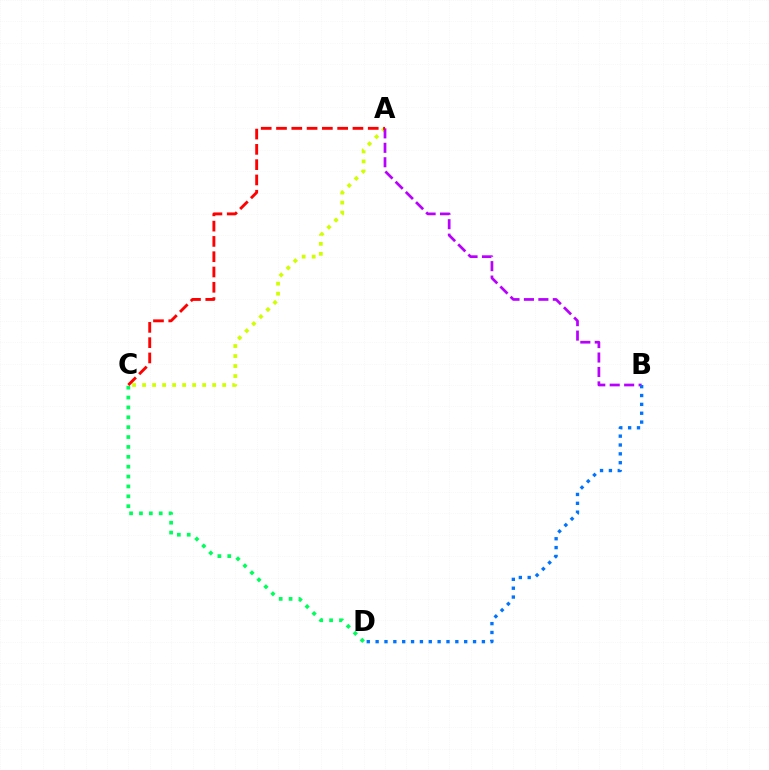{('C', 'D'): [{'color': '#00ff5c', 'line_style': 'dotted', 'thickness': 2.68}], ('A', 'C'): [{'color': '#d1ff00', 'line_style': 'dotted', 'thickness': 2.72}, {'color': '#ff0000', 'line_style': 'dashed', 'thickness': 2.08}], ('A', 'B'): [{'color': '#b900ff', 'line_style': 'dashed', 'thickness': 1.96}], ('B', 'D'): [{'color': '#0074ff', 'line_style': 'dotted', 'thickness': 2.41}]}